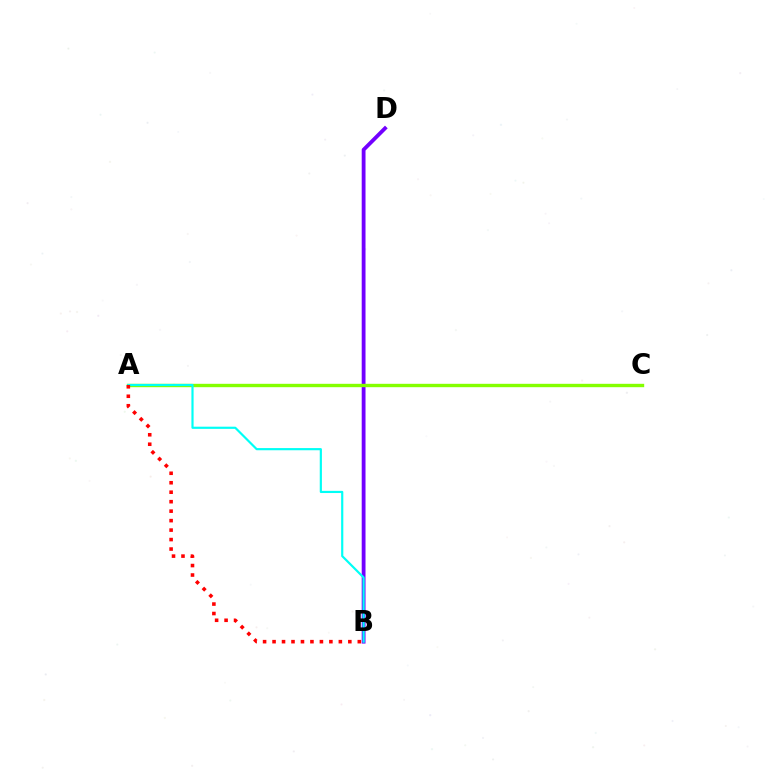{('B', 'D'): [{'color': '#7200ff', 'line_style': 'solid', 'thickness': 2.74}], ('A', 'C'): [{'color': '#84ff00', 'line_style': 'solid', 'thickness': 2.44}], ('A', 'B'): [{'color': '#00fff6', 'line_style': 'solid', 'thickness': 1.57}, {'color': '#ff0000', 'line_style': 'dotted', 'thickness': 2.57}]}